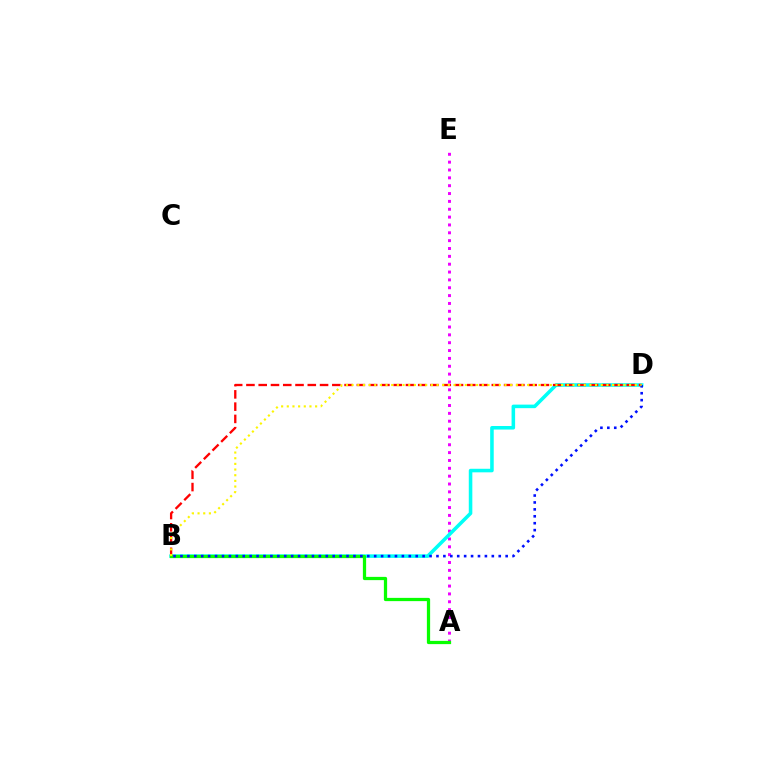{('A', 'E'): [{'color': '#ee00ff', 'line_style': 'dotted', 'thickness': 2.13}], ('B', 'D'): [{'color': '#00fff6', 'line_style': 'solid', 'thickness': 2.56}, {'color': '#ff0000', 'line_style': 'dashed', 'thickness': 1.67}, {'color': '#0010ff', 'line_style': 'dotted', 'thickness': 1.88}, {'color': '#fcf500', 'line_style': 'dotted', 'thickness': 1.54}], ('A', 'B'): [{'color': '#08ff00', 'line_style': 'solid', 'thickness': 2.34}]}